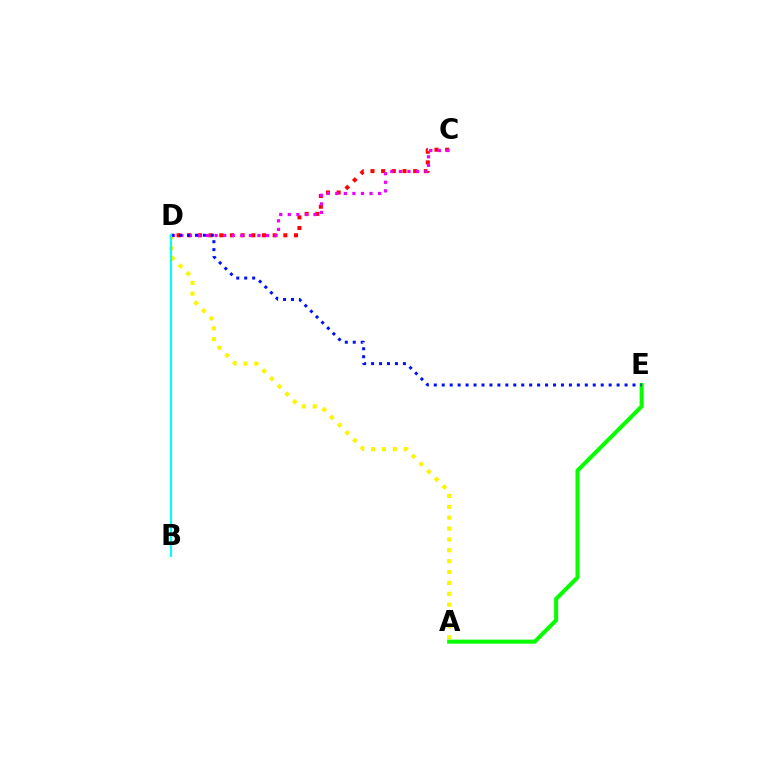{('C', 'D'): [{'color': '#ff0000', 'line_style': 'dotted', 'thickness': 2.9}, {'color': '#ee00ff', 'line_style': 'dotted', 'thickness': 2.33}], ('A', 'D'): [{'color': '#fcf500', 'line_style': 'dotted', 'thickness': 2.95}], ('A', 'E'): [{'color': '#08ff00', 'line_style': 'solid', 'thickness': 2.92}], ('D', 'E'): [{'color': '#0010ff', 'line_style': 'dotted', 'thickness': 2.16}], ('B', 'D'): [{'color': '#00fff6', 'line_style': 'solid', 'thickness': 1.52}]}